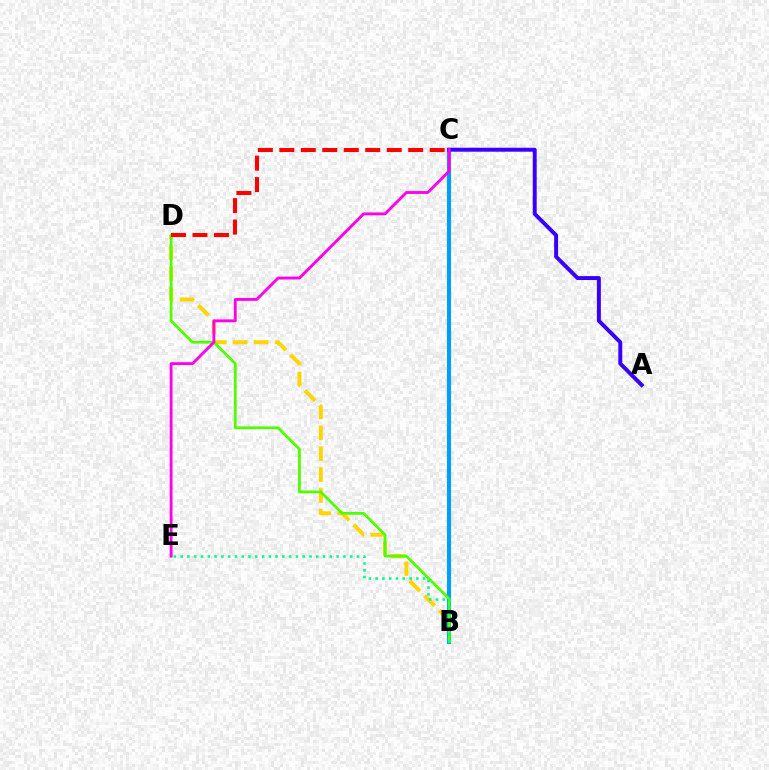{('B', 'D'): [{'color': '#ffd500', 'line_style': 'dashed', 'thickness': 2.84}, {'color': '#4fff00', 'line_style': 'solid', 'thickness': 1.99}], ('B', 'C'): [{'color': '#009eff', 'line_style': 'solid', 'thickness': 2.94}], ('A', 'C'): [{'color': '#3700ff', 'line_style': 'solid', 'thickness': 2.84}], ('C', 'D'): [{'color': '#ff0000', 'line_style': 'dashed', 'thickness': 2.92}], ('C', 'E'): [{'color': '#ff00ed', 'line_style': 'solid', 'thickness': 2.05}], ('B', 'E'): [{'color': '#00ff86', 'line_style': 'dotted', 'thickness': 1.84}]}